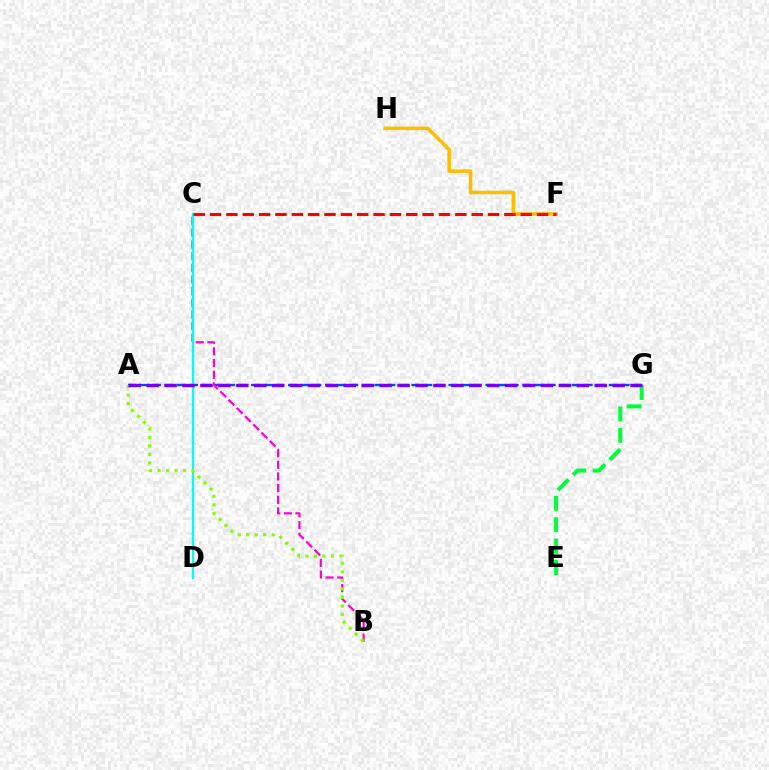{('E', 'G'): [{'color': '#00ff39', 'line_style': 'dashed', 'thickness': 2.91}], ('A', 'G'): [{'color': '#004bff', 'line_style': 'dashed', 'thickness': 1.68}, {'color': '#7200ff', 'line_style': 'dashed', 'thickness': 2.43}], ('B', 'C'): [{'color': '#ff00cf', 'line_style': 'dashed', 'thickness': 1.58}], ('F', 'H'): [{'color': '#ffbd00', 'line_style': 'solid', 'thickness': 2.56}], ('C', 'D'): [{'color': '#00fff6', 'line_style': 'solid', 'thickness': 1.69}], ('C', 'F'): [{'color': '#ff0000', 'line_style': 'dashed', 'thickness': 2.22}], ('A', 'B'): [{'color': '#84ff00', 'line_style': 'dotted', 'thickness': 2.31}]}